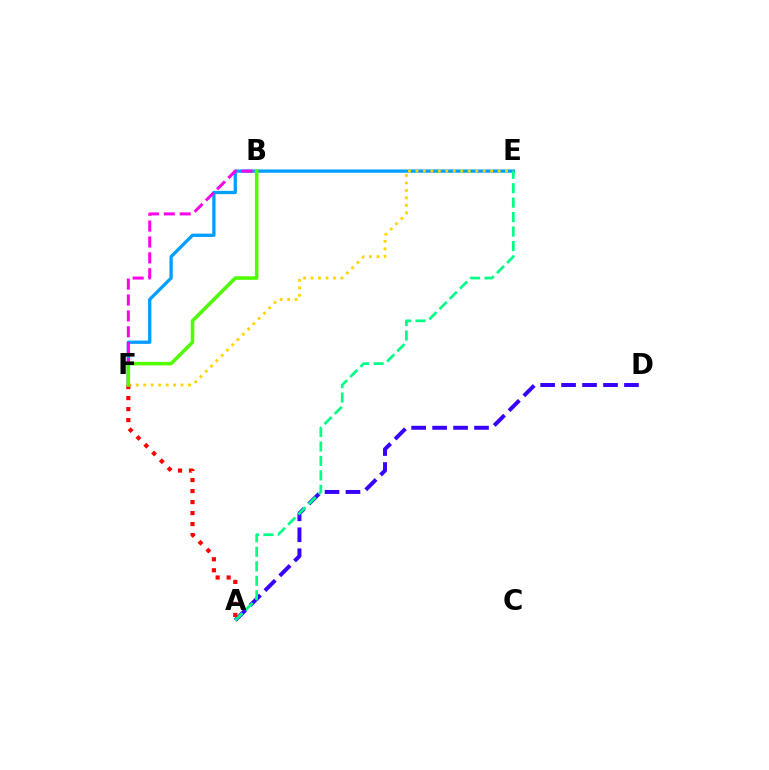{('A', 'D'): [{'color': '#3700ff', 'line_style': 'dashed', 'thickness': 2.85}], ('E', 'F'): [{'color': '#009eff', 'line_style': 'solid', 'thickness': 2.37}, {'color': '#ffd500', 'line_style': 'dotted', 'thickness': 2.03}], ('A', 'E'): [{'color': '#00ff86', 'line_style': 'dashed', 'thickness': 1.96}], ('B', 'F'): [{'color': '#ff00ed', 'line_style': 'dashed', 'thickness': 2.16}, {'color': '#4fff00', 'line_style': 'solid', 'thickness': 2.56}], ('A', 'F'): [{'color': '#ff0000', 'line_style': 'dotted', 'thickness': 2.99}]}